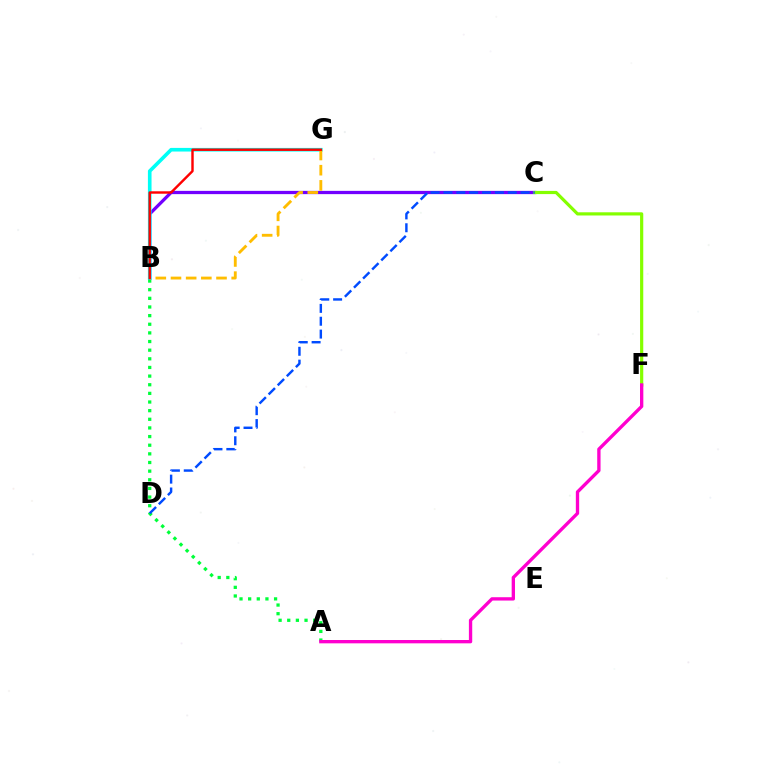{('B', 'C'): [{'color': '#7200ff', 'line_style': 'solid', 'thickness': 2.35}], ('A', 'B'): [{'color': '#00ff39', 'line_style': 'dotted', 'thickness': 2.35}], ('C', 'F'): [{'color': '#84ff00', 'line_style': 'solid', 'thickness': 2.3}], ('A', 'F'): [{'color': '#ff00cf', 'line_style': 'solid', 'thickness': 2.4}], ('B', 'G'): [{'color': '#00fff6', 'line_style': 'solid', 'thickness': 2.62}, {'color': '#ffbd00', 'line_style': 'dashed', 'thickness': 2.06}, {'color': '#ff0000', 'line_style': 'solid', 'thickness': 1.75}], ('C', 'D'): [{'color': '#004bff', 'line_style': 'dashed', 'thickness': 1.75}]}